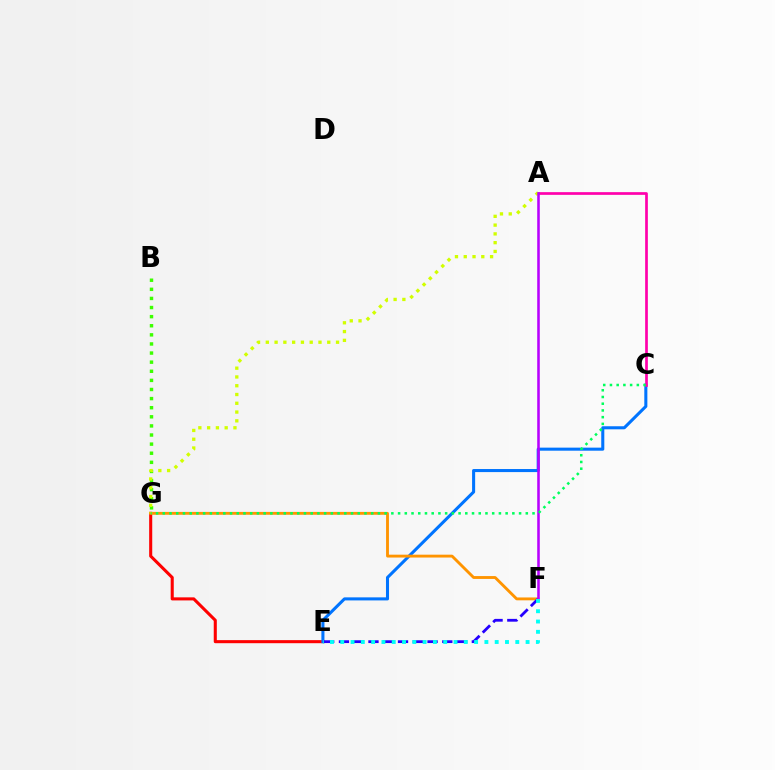{('E', 'G'): [{'color': '#ff0000', 'line_style': 'solid', 'thickness': 2.21}], ('C', 'E'): [{'color': '#0074ff', 'line_style': 'solid', 'thickness': 2.2}], ('F', 'G'): [{'color': '#ff9400', 'line_style': 'solid', 'thickness': 2.06}], ('A', 'C'): [{'color': '#ff00ac', 'line_style': 'solid', 'thickness': 1.95}], ('E', 'F'): [{'color': '#2500ff', 'line_style': 'dashed', 'thickness': 2.01}, {'color': '#00fff6', 'line_style': 'dotted', 'thickness': 2.8}], ('B', 'G'): [{'color': '#3dff00', 'line_style': 'dotted', 'thickness': 2.47}], ('A', 'G'): [{'color': '#d1ff00', 'line_style': 'dotted', 'thickness': 2.38}], ('A', 'F'): [{'color': '#b900ff', 'line_style': 'solid', 'thickness': 1.84}], ('C', 'G'): [{'color': '#00ff5c', 'line_style': 'dotted', 'thickness': 1.83}]}